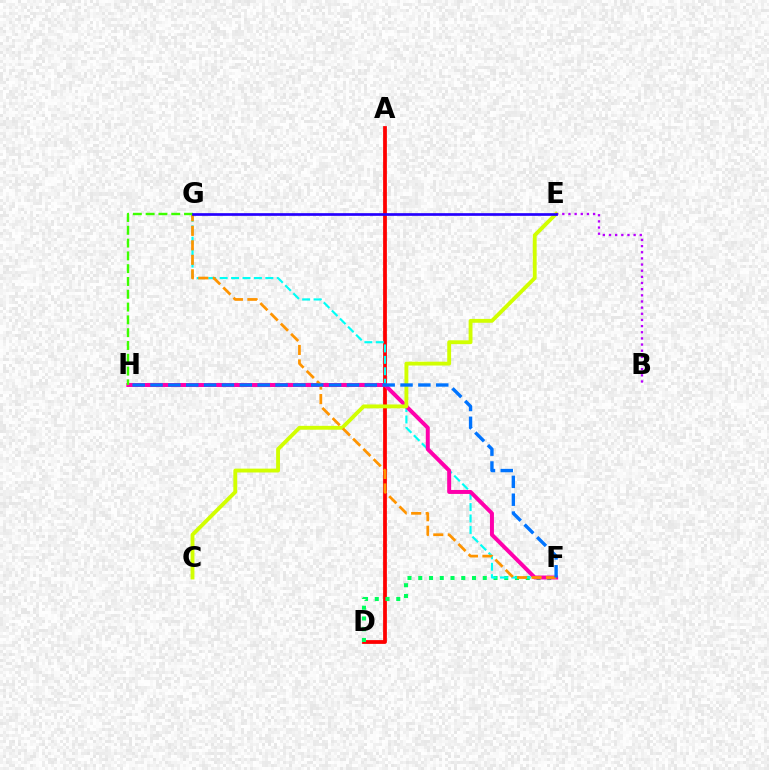{('A', 'D'): [{'color': '#ff0000', 'line_style': 'solid', 'thickness': 2.71}], ('D', 'F'): [{'color': '#00ff5c', 'line_style': 'dotted', 'thickness': 2.92}], ('F', 'G'): [{'color': '#00fff6', 'line_style': 'dashed', 'thickness': 1.55}, {'color': '#ff9400', 'line_style': 'dashed', 'thickness': 1.97}], ('F', 'H'): [{'color': '#ff00ac', 'line_style': 'solid', 'thickness': 2.86}, {'color': '#0074ff', 'line_style': 'dashed', 'thickness': 2.43}], ('C', 'E'): [{'color': '#d1ff00', 'line_style': 'solid', 'thickness': 2.78}], ('B', 'E'): [{'color': '#b900ff', 'line_style': 'dotted', 'thickness': 1.67}], ('G', 'H'): [{'color': '#3dff00', 'line_style': 'dashed', 'thickness': 1.74}], ('E', 'G'): [{'color': '#2500ff', 'line_style': 'solid', 'thickness': 1.94}]}